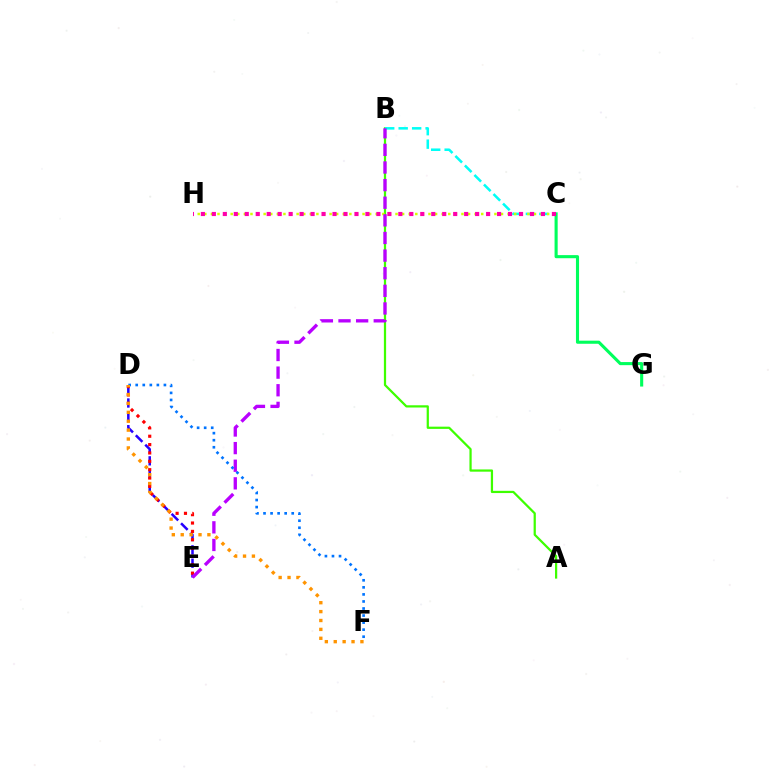{('A', 'B'): [{'color': '#3dff00', 'line_style': 'solid', 'thickness': 1.61}], ('B', 'C'): [{'color': '#00fff6', 'line_style': 'dashed', 'thickness': 1.83}], ('D', 'E'): [{'color': '#2500ff', 'line_style': 'dashed', 'thickness': 1.81}, {'color': '#ff0000', 'line_style': 'dotted', 'thickness': 2.27}], ('C', 'G'): [{'color': '#00ff5c', 'line_style': 'solid', 'thickness': 2.23}], ('C', 'H'): [{'color': '#d1ff00', 'line_style': 'dotted', 'thickness': 1.79}, {'color': '#ff00ac', 'line_style': 'dotted', 'thickness': 2.98}], ('B', 'E'): [{'color': '#b900ff', 'line_style': 'dashed', 'thickness': 2.39}], ('D', 'F'): [{'color': '#0074ff', 'line_style': 'dotted', 'thickness': 1.92}, {'color': '#ff9400', 'line_style': 'dotted', 'thickness': 2.42}]}